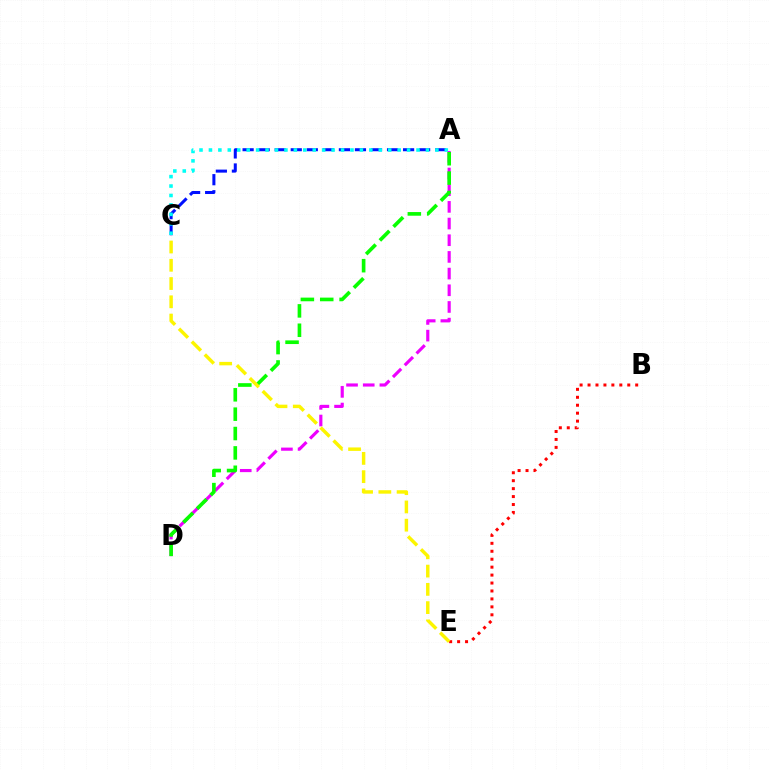{('B', 'E'): [{'color': '#ff0000', 'line_style': 'dotted', 'thickness': 2.16}], ('A', 'C'): [{'color': '#0010ff', 'line_style': 'dashed', 'thickness': 2.18}, {'color': '#00fff6', 'line_style': 'dotted', 'thickness': 2.56}], ('A', 'D'): [{'color': '#ee00ff', 'line_style': 'dashed', 'thickness': 2.27}, {'color': '#08ff00', 'line_style': 'dashed', 'thickness': 2.63}], ('C', 'E'): [{'color': '#fcf500', 'line_style': 'dashed', 'thickness': 2.48}]}